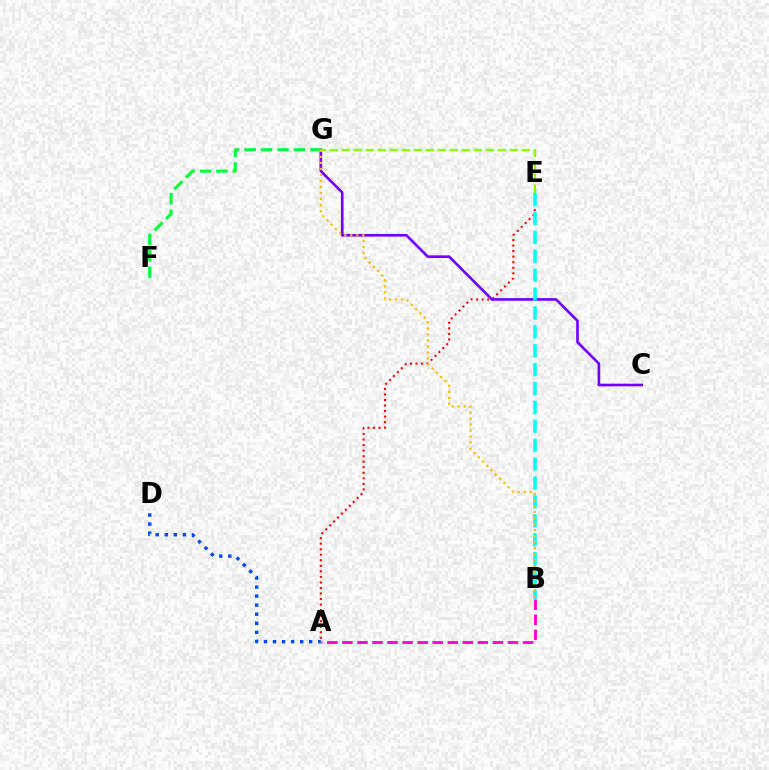{('A', 'E'): [{'color': '#ff0000', 'line_style': 'dotted', 'thickness': 1.5}], ('A', 'B'): [{'color': '#ff00cf', 'line_style': 'dashed', 'thickness': 2.05}], ('C', 'G'): [{'color': '#7200ff', 'line_style': 'solid', 'thickness': 1.9}], ('F', 'G'): [{'color': '#00ff39', 'line_style': 'dashed', 'thickness': 2.24}], ('B', 'E'): [{'color': '#00fff6', 'line_style': 'dashed', 'thickness': 2.57}], ('E', 'G'): [{'color': '#84ff00', 'line_style': 'dashed', 'thickness': 1.63}], ('B', 'G'): [{'color': '#ffbd00', 'line_style': 'dotted', 'thickness': 1.64}], ('A', 'D'): [{'color': '#004bff', 'line_style': 'dotted', 'thickness': 2.46}]}